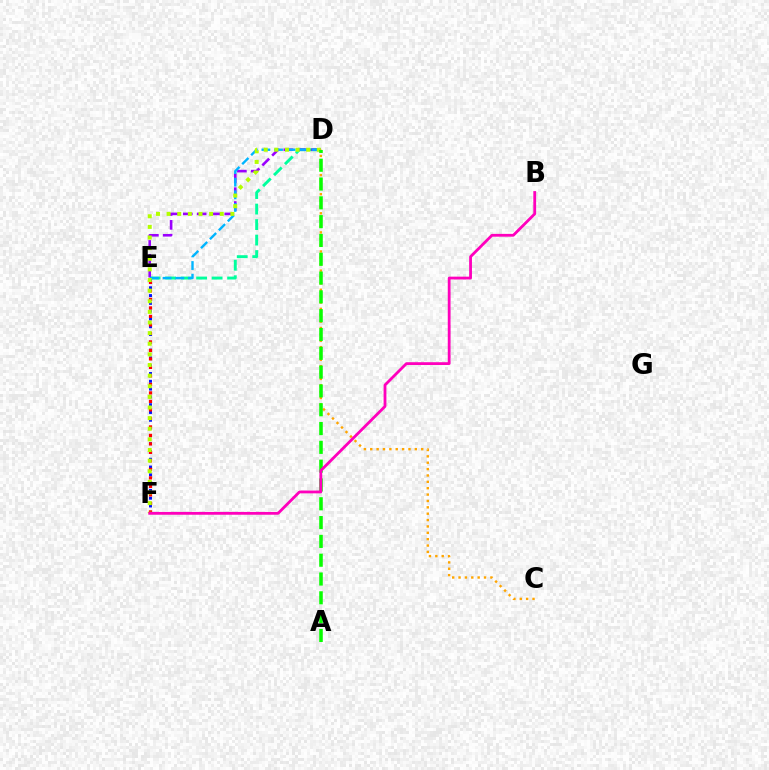{('D', 'E'): [{'color': '#00ff9d', 'line_style': 'dashed', 'thickness': 2.11}, {'color': '#9b00ff', 'line_style': 'dashed', 'thickness': 1.88}, {'color': '#00b5ff', 'line_style': 'dashed', 'thickness': 1.72}], ('E', 'F'): [{'color': '#0010ff', 'line_style': 'dotted', 'thickness': 2.12}, {'color': '#ff0000', 'line_style': 'dotted', 'thickness': 2.31}], ('D', 'F'): [{'color': '#b3ff00', 'line_style': 'dotted', 'thickness': 2.89}], ('C', 'D'): [{'color': '#ffa500', 'line_style': 'dotted', 'thickness': 1.73}], ('A', 'D'): [{'color': '#08ff00', 'line_style': 'dashed', 'thickness': 2.56}], ('B', 'F'): [{'color': '#ff00bd', 'line_style': 'solid', 'thickness': 2.02}]}